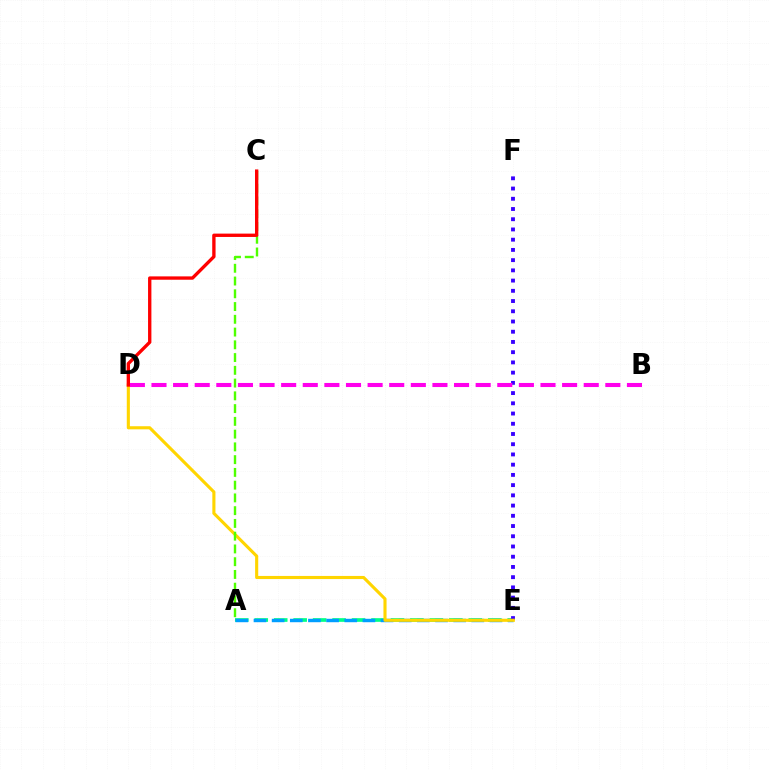{('A', 'E'): [{'color': '#00ff86', 'line_style': 'dashed', 'thickness': 2.64}, {'color': '#009eff', 'line_style': 'dashed', 'thickness': 2.47}], ('E', 'F'): [{'color': '#3700ff', 'line_style': 'dotted', 'thickness': 2.78}], ('B', 'D'): [{'color': '#ff00ed', 'line_style': 'dashed', 'thickness': 2.94}], ('D', 'E'): [{'color': '#ffd500', 'line_style': 'solid', 'thickness': 2.24}], ('A', 'C'): [{'color': '#4fff00', 'line_style': 'dashed', 'thickness': 1.73}], ('C', 'D'): [{'color': '#ff0000', 'line_style': 'solid', 'thickness': 2.41}]}